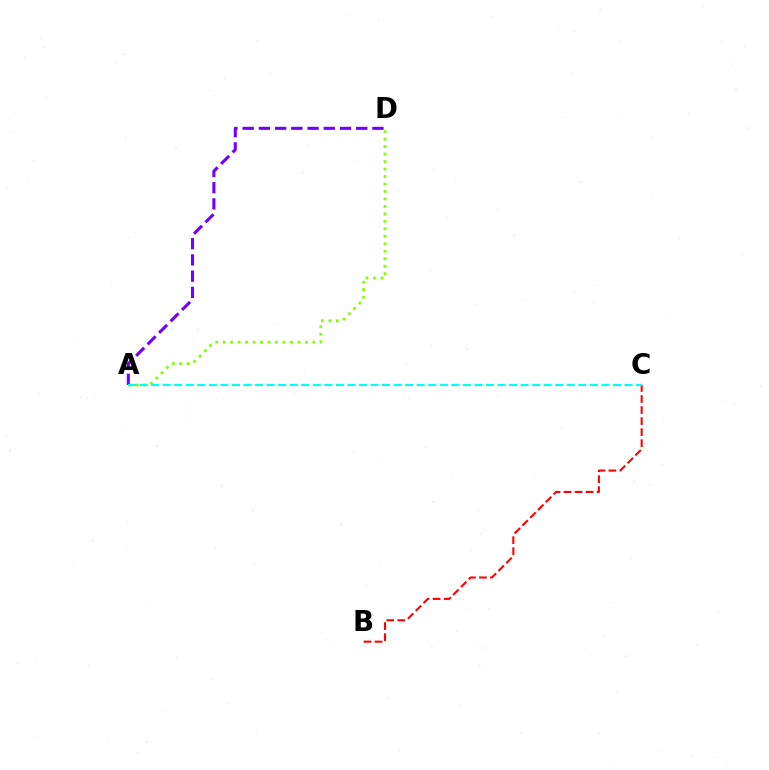{('B', 'C'): [{'color': '#ff0000', 'line_style': 'dashed', 'thickness': 1.5}], ('A', 'D'): [{'color': '#84ff00', 'line_style': 'dotted', 'thickness': 2.03}, {'color': '#7200ff', 'line_style': 'dashed', 'thickness': 2.2}], ('A', 'C'): [{'color': '#00fff6', 'line_style': 'dashed', 'thickness': 1.57}]}